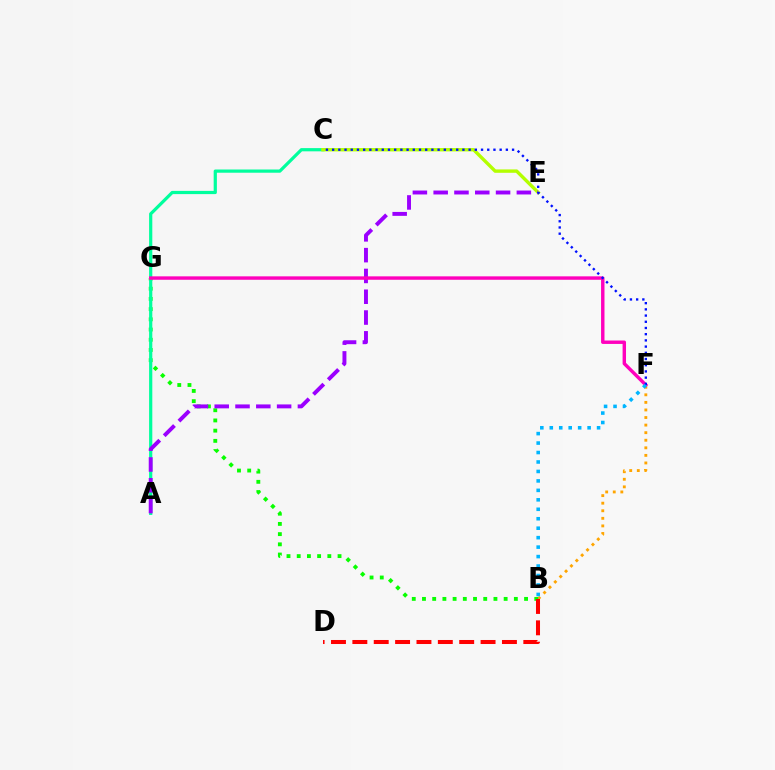{('B', 'F'): [{'color': '#ffa500', 'line_style': 'dotted', 'thickness': 2.06}, {'color': '#00b5ff', 'line_style': 'dotted', 'thickness': 2.57}], ('B', 'G'): [{'color': '#08ff00', 'line_style': 'dotted', 'thickness': 2.77}], ('A', 'C'): [{'color': '#00ff9d', 'line_style': 'solid', 'thickness': 2.31}], ('C', 'E'): [{'color': '#b3ff00', 'line_style': 'solid', 'thickness': 2.44}], ('B', 'D'): [{'color': '#ff0000', 'line_style': 'dashed', 'thickness': 2.9}], ('A', 'E'): [{'color': '#9b00ff', 'line_style': 'dashed', 'thickness': 2.83}], ('F', 'G'): [{'color': '#ff00bd', 'line_style': 'solid', 'thickness': 2.46}], ('C', 'F'): [{'color': '#0010ff', 'line_style': 'dotted', 'thickness': 1.69}]}